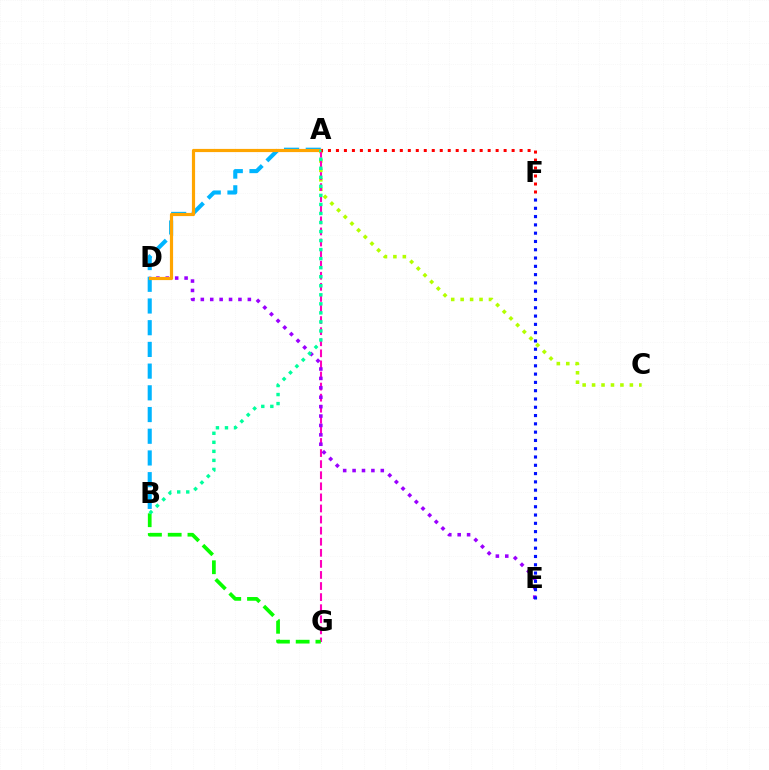{('A', 'C'): [{'color': '#b3ff00', 'line_style': 'dotted', 'thickness': 2.57}], ('A', 'G'): [{'color': '#ff00bd', 'line_style': 'dashed', 'thickness': 1.51}], ('A', 'B'): [{'color': '#00b5ff', 'line_style': 'dashed', 'thickness': 2.95}, {'color': '#00ff9d', 'line_style': 'dotted', 'thickness': 2.46}], ('B', 'G'): [{'color': '#08ff00', 'line_style': 'dashed', 'thickness': 2.68}], ('D', 'E'): [{'color': '#9b00ff', 'line_style': 'dotted', 'thickness': 2.56}], ('E', 'F'): [{'color': '#0010ff', 'line_style': 'dotted', 'thickness': 2.25}], ('A', 'D'): [{'color': '#ffa500', 'line_style': 'solid', 'thickness': 2.29}], ('A', 'F'): [{'color': '#ff0000', 'line_style': 'dotted', 'thickness': 2.17}]}